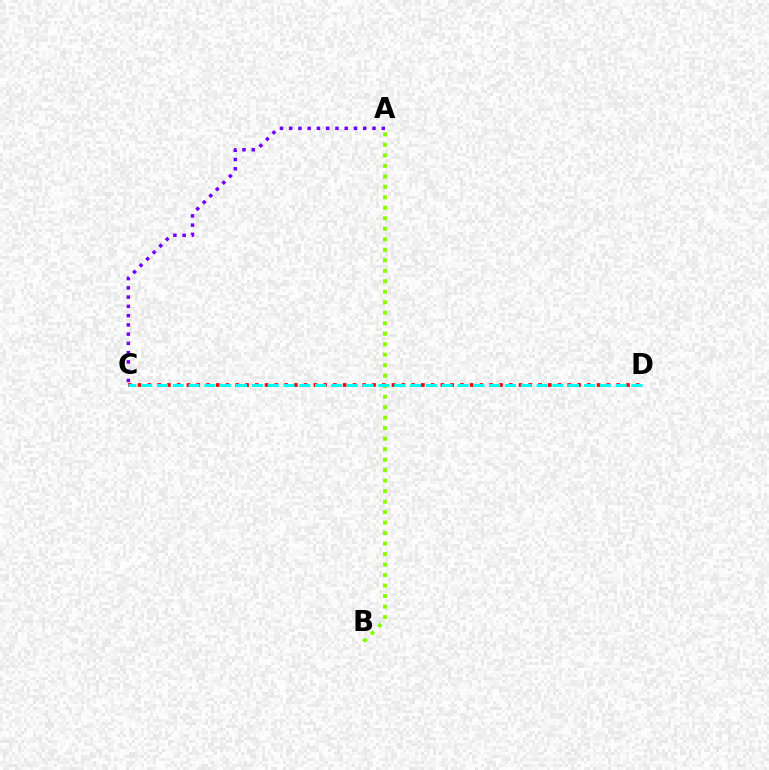{('A', 'C'): [{'color': '#7200ff', 'line_style': 'dotted', 'thickness': 2.52}], ('C', 'D'): [{'color': '#ff0000', 'line_style': 'dotted', 'thickness': 2.65}, {'color': '#00fff6', 'line_style': 'dashed', 'thickness': 2.15}], ('A', 'B'): [{'color': '#84ff00', 'line_style': 'dotted', 'thickness': 2.85}]}